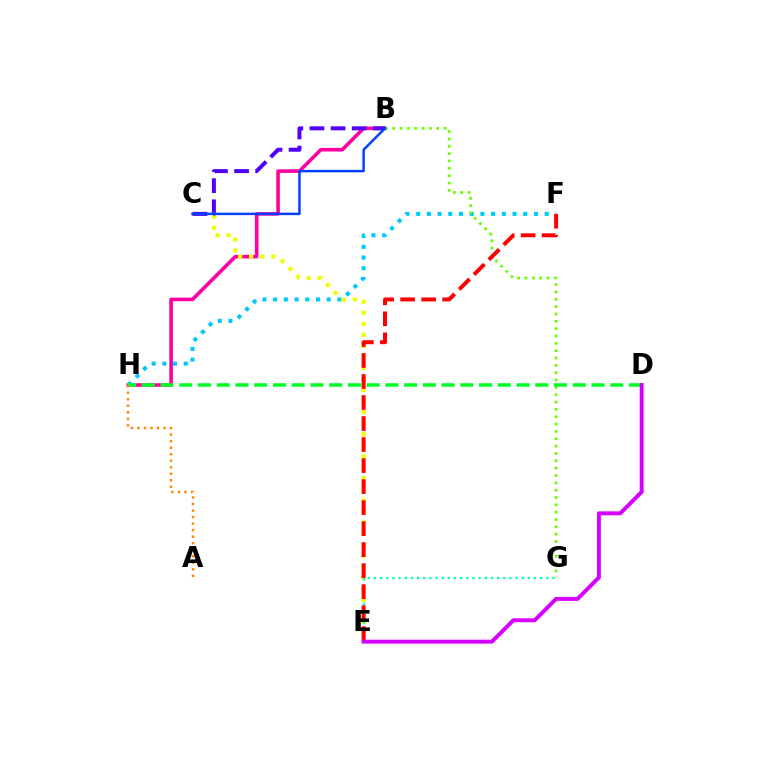{('B', 'H'): [{'color': '#ff00a0', 'line_style': 'solid', 'thickness': 2.58}], ('F', 'H'): [{'color': '#00c7ff', 'line_style': 'dotted', 'thickness': 2.91}], ('C', 'E'): [{'color': '#eeff00', 'line_style': 'dotted', 'thickness': 3.0}], ('E', 'G'): [{'color': '#00ffaf', 'line_style': 'dotted', 'thickness': 1.67}], ('B', 'C'): [{'color': '#4f00ff', 'line_style': 'dashed', 'thickness': 2.87}, {'color': '#003fff', 'line_style': 'solid', 'thickness': 1.77}], ('B', 'G'): [{'color': '#66ff00', 'line_style': 'dotted', 'thickness': 1.99}], ('D', 'H'): [{'color': '#00ff27', 'line_style': 'dashed', 'thickness': 2.55}], ('E', 'F'): [{'color': '#ff0000', 'line_style': 'dashed', 'thickness': 2.85}], ('A', 'H'): [{'color': '#ff8800', 'line_style': 'dotted', 'thickness': 1.77}], ('D', 'E'): [{'color': '#d600ff', 'line_style': 'solid', 'thickness': 2.84}]}